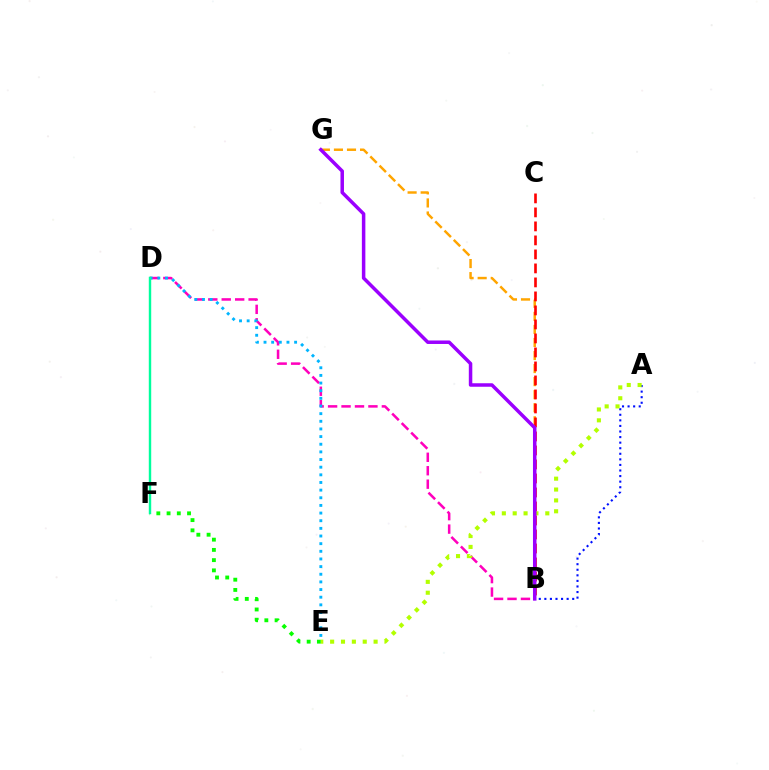{('B', 'D'): [{'color': '#ff00bd', 'line_style': 'dashed', 'thickness': 1.83}], ('D', 'E'): [{'color': '#00b5ff', 'line_style': 'dotted', 'thickness': 2.08}], ('B', 'G'): [{'color': '#ffa500', 'line_style': 'dashed', 'thickness': 1.77}, {'color': '#9b00ff', 'line_style': 'solid', 'thickness': 2.52}], ('E', 'F'): [{'color': '#08ff00', 'line_style': 'dotted', 'thickness': 2.78}], ('B', 'C'): [{'color': '#ff0000', 'line_style': 'dashed', 'thickness': 1.9}], ('A', 'B'): [{'color': '#0010ff', 'line_style': 'dotted', 'thickness': 1.51}], ('D', 'F'): [{'color': '#00ff9d', 'line_style': 'solid', 'thickness': 1.74}], ('A', 'E'): [{'color': '#b3ff00', 'line_style': 'dotted', 'thickness': 2.95}]}